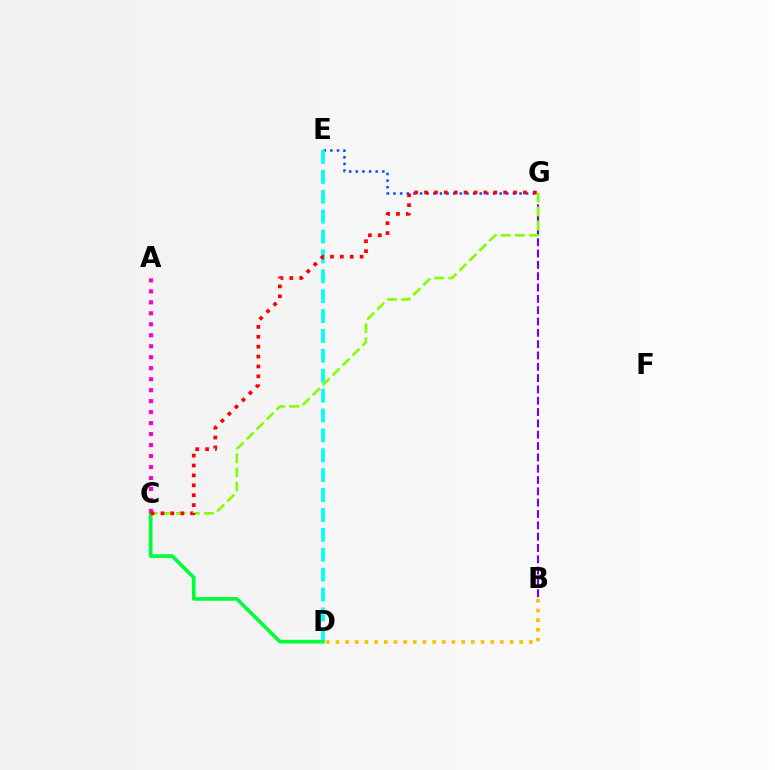{('E', 'G'): [{'color': '#004bff', 'line_style': 'dotted', 'thickness': 1.8}], ('D', 'E'): [{'color': '#00fff6', 'line_style': 'dashed', 'thickness': 2.7}], ('B', 'G'): [{'color': '#7200ff', 'line_style': 'dashed', 'thickness': 1.54}], ('C', 'D'): [{'color': '#00ff39', 'line_style': 'solid', 'thickness': 2.65}], ('C', 'G'): [{'color': '#84ff00', 'line_style': 'dashed', 'thickness': 1.91}, {'color': '#ff0000', 'line_style': 'dotted', 'thickness': 2.69}], ('B', 'D'): [{'color': '#ffbd00', 'line_style': 'dotted', 'thickness': 2.63}], ('A', 'C'): [{'color': '#ff00cf', 'line_style': 'dotted', 'thickness': 2.98}]}